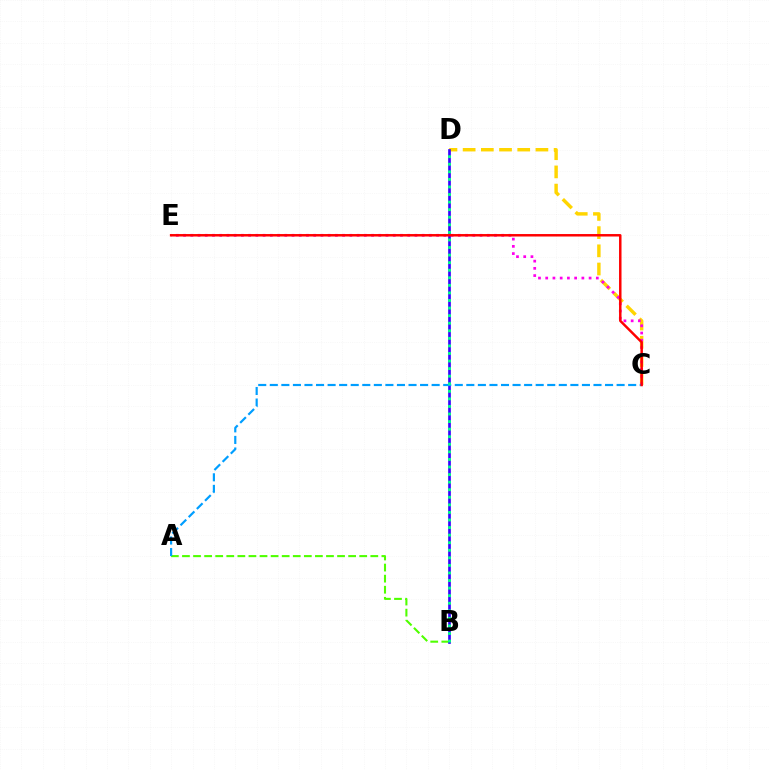{('C', 'D'): [{'color': '#ffd500', 'line_style': 'dashed', 'thickness': 2.47}], ('C', 'E'): [{'color': '#ff00ed', 'line_style': 'dotted', 'thickness': 1.96}, {'color': '#ff0000', 'line_style': 'solid', 'thickness': 1.78}], ('A', 'B'): [{'color': '#4fff00', 'line_style': 'dashed', 'thickness': 1.51}], ('B', 'D'): [{'color': '#3700ff', 'line_style': 'solid', 'thickness': 1.93}, {'color': '#00ff86', 'line_style': 'dotted', 'thickness': 2.06}], ('A', 'C'): [{'color': '#009eff', 'line_style': 'dashed', 'thickness': 1.57}]}